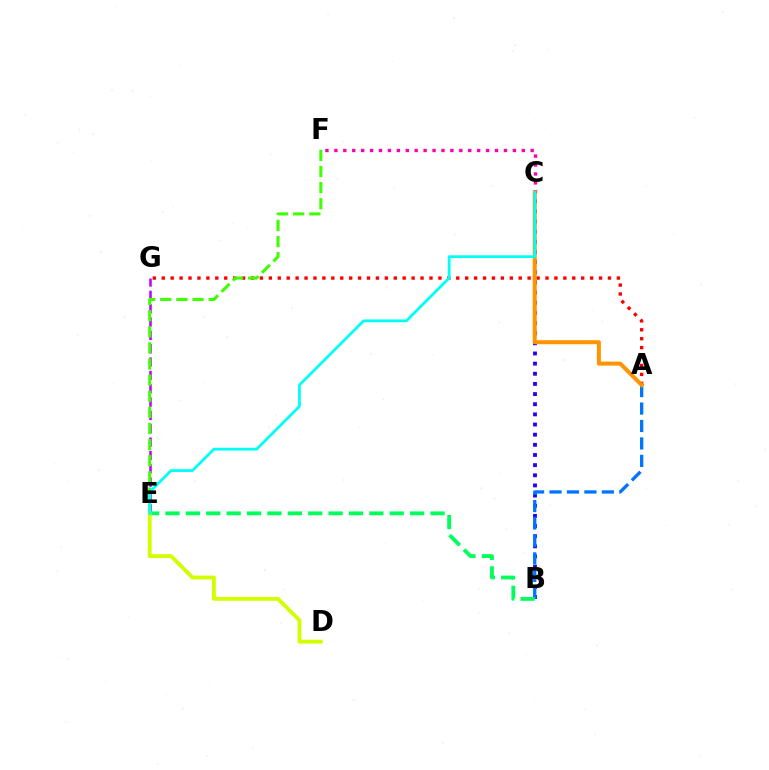{('B', 'C'): [{'color': '#2500ff', 'line_style': 'dotted', 'thickness': 2.76}], ('A', 'G'): [{'color': '#ff0000', 'line_style': 'dotted', 'thickness': 2.42}], ('C', 'F'): [{'color': '#ff00ac', 'line_style': 'dotted', 'thickness': 2.42}], ('E', 'G'): [{'color': '#b900ff', 'line_style': 'dashed', 'thickness': 1.81}], ('A', 'B'): [{'color': '#0074ff', 'line_style': 'dashed', 'thickness': 2.37}], ('B', 'E'): [{'color': '#00ff5c', 'line_style': 'dashed', 'thickness': 2.77}], ('D', 'E'): [{'color': '#d1ff00', 'line_style': 'solid', 'thickness': 2.77}], ('E', 'F'): [{'color': '#3dff00', 'line_style': 'dashed', 'thickness': 2.19}], ('A', 'C'): [{'color': '#ff9400', 'line_style': 'solid', 'thickness': 2.89}], ('C', 'E'): [{'color': '#00fff6', 'line_style': 'solid', 'thickness': 2.01}]}